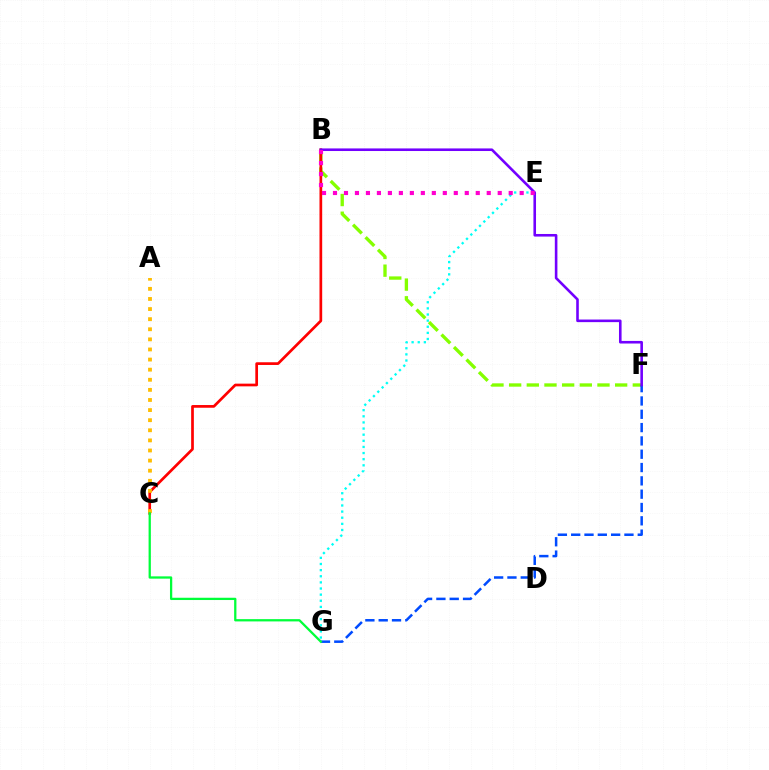{('B', 'F'): [{'color': '#84ff00', 'line_style': 'dashed', 'thickness': 2.4}, {'color': '#7200ff', 'line_style': 'solid', 'thickness': 1.87}], ('B', 'C'): [{'color': '#ff0000', 'line_style': 'solid', 'thickness': 1.95}], ('F', 'G'): [{'color': '#004bff', 'line_style': 'dashed', 'thickness': 1.81}], ('E', 'G'): [{'color': '#00fff6', 'line_style': 'dotted', 'thickness': 1.66}], ('A', 'C'): [{'color': '#ffbd00', 'line_style': 'dotted', 'thickness': 2.74}], ('B', 'E'): [{'color': '#ff00cf', 'line_style': 'dotted', 'thickness': 2.98}], ('C', 'G'): [{'color': '#00ff39', 'line_style': 'solid', 'thickness': 1.64}]}